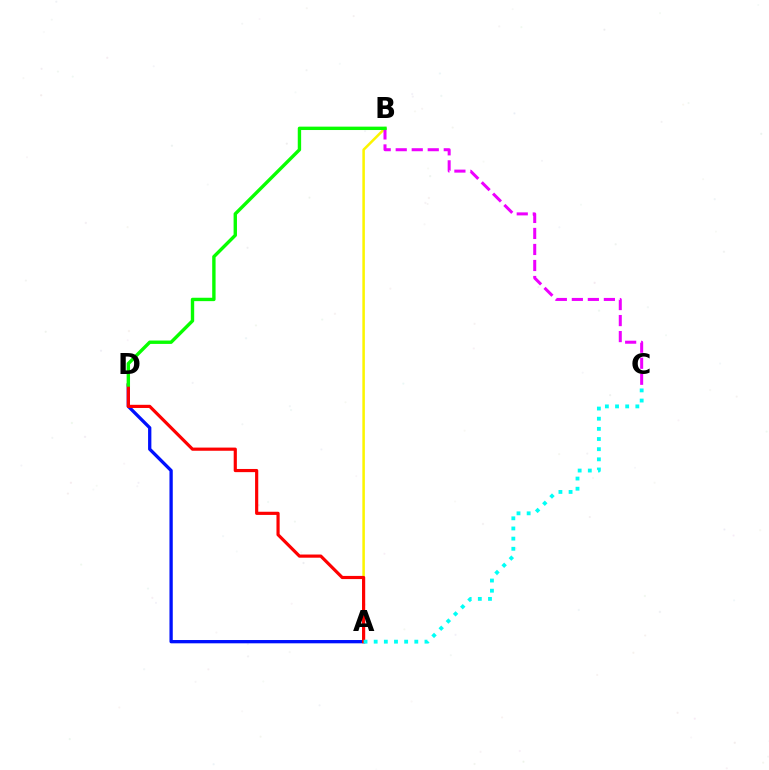{('A', 'B'): [{'color': '#fcf500', 'line_style': 'solid', 'thickness': 1.83}], ('B', 'C'): [{'color': '#ee00ff', 'line_style': 'dashed', 'thickness': 2.18}], ('A', 'D'): [{'color': '#0010ff', 'line_style': 'solid', 'thickness': 2.37}, {'color': '#ff0000', 'line_style': 'solid', 'thickness': 2.28}], ('B', 'D'): [{'color': '#08ff00', 'line_style': 'solid', 'thickness': 2.44}], ('A', 'C'): [{'color': '#00fff6', 'line_style': 'dotted', 'thickness': 2.76}]}